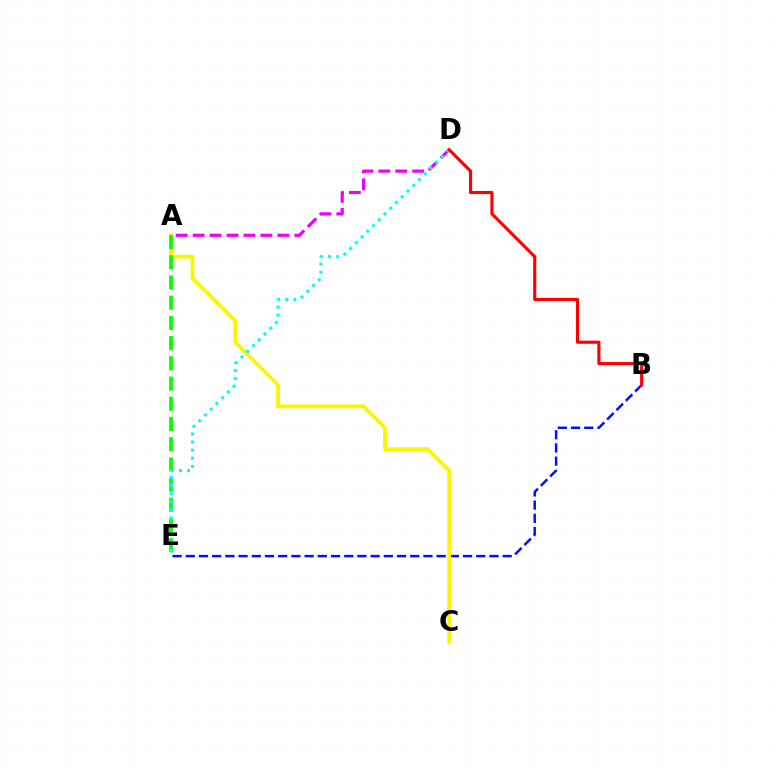{('B', 'E'): [{'color': '#0010ff', 'line_style': 'dashed', 'thickness': 1.79}], ('A', 'D'): [{'color': '#ee00ff', 'line_style': 'dashed', 'thickness': 2.3}], ('A', 'C'): [{'color': '#fcf500', 'line_style': 'solid', 'thickness': 2.75}], ('A', 'E'): [{'color': '#08ff00', 'line_style': 'dashed', 'thickness': 2.75}], ('D', 'E'): [{'color': '#00fff6', 'line_style': 'dotted', 'thickness': 2.21}], ('B', 'D'): [{'color': '#ff0000', 'line_style': 'solid', 'thickness': 2.24}]}